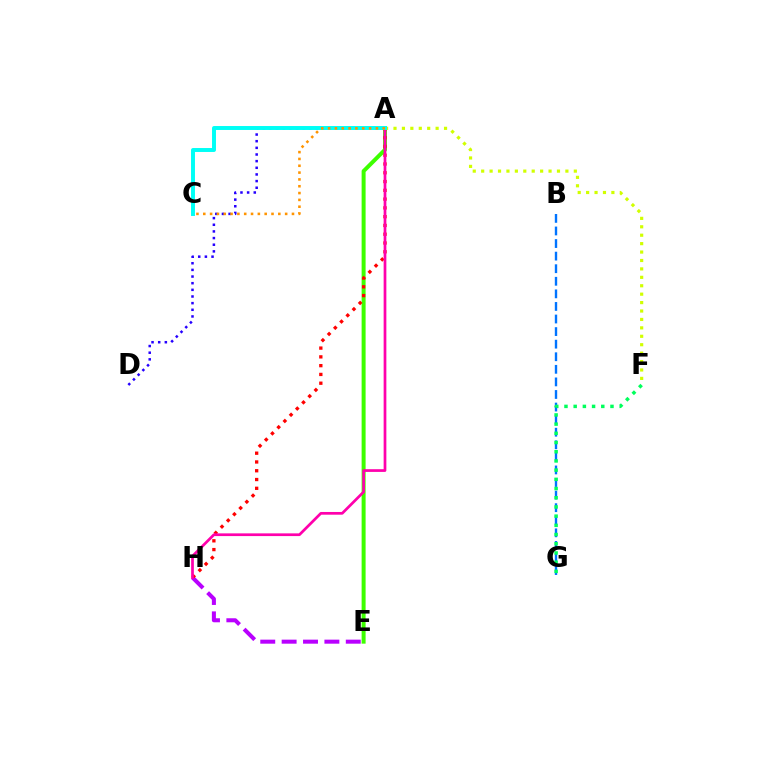{('A', 'D'): [{'color': '#2500ff', 'line_style': 'dotted', 'thickness': 1.81}], ('B', 'G'): [{'color': '#0074ff', 'line_style': 'dashed', 'thickness': 1.71}], ('F', 'G'): [{'color': '#00ff5c', 'line_style': 'dotted', 'thickness': 2.5}], ('E', 'H'): [{'color': '#b900ff', 'line_style': 'dashed', 'thickness': 2.9}], ('A', 'E'): [{'color': '#3dff00', 'line_style': 'solid', 'thickness': 2.87}], ('A', 'H'): [{'color': '#ff0000', 'line_style': 'dotted', 'thickness': 2.39}, {'color': '#ff00ac', 'line_style': 'solid', 'thickness': 1.96}], ('A', 'F'): [{'color': '#d1ff00', 'line_style': 'dotted', 'thickness': 2.29}], ('A', 'C'): [{'color': '#00fff6', 'line_style': 'solid', 'thickness': 2.84}, {'color': '#ff9400', 'line_style': 'dotted', 'thickness': 1.85}]}